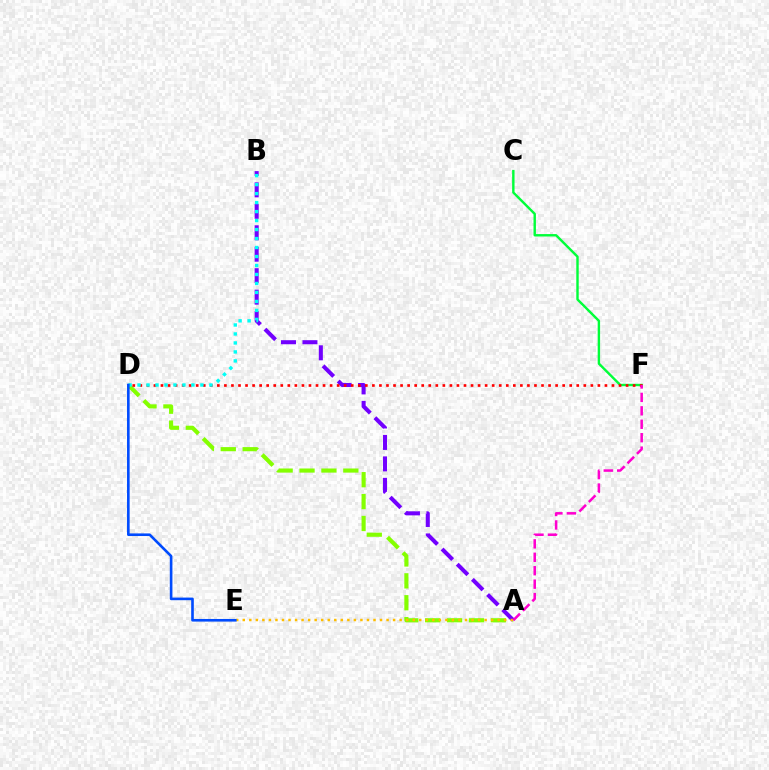{('C', 'F'): [{'color': '#00ff39', 'line_style': 'solid', 'thickness': 1.74}], ('A', 'D'): [{'color': '#84ff00', 'line_style': 'dashed', 'thickness': 2.98}], ('A', 'B'): [{'color': '#7200ff', 'line_style': 'dashed', 'thickness': 2.92}], ('D', 'F'): [{'color': '#ff0000', 'line_style': 'dotted', 'thickness': 1.91}], ('A', 'E'): [{'color': '#ffbd00', 'line_style': 'dotted', 'thickness': 1.78}], ('B', 'D'): [{'color': '#00fff6', 'line_style': 'dotted', 'thickness': 2.44}], ('A', 'F'): [{'color': '#ff00cf', 'line_style': 'dashed', 'thickness': 1.82}], ('D', 'E'): [{'color': '#004bff', 'line_style': 'solid', 'thickness': 1.89}]}